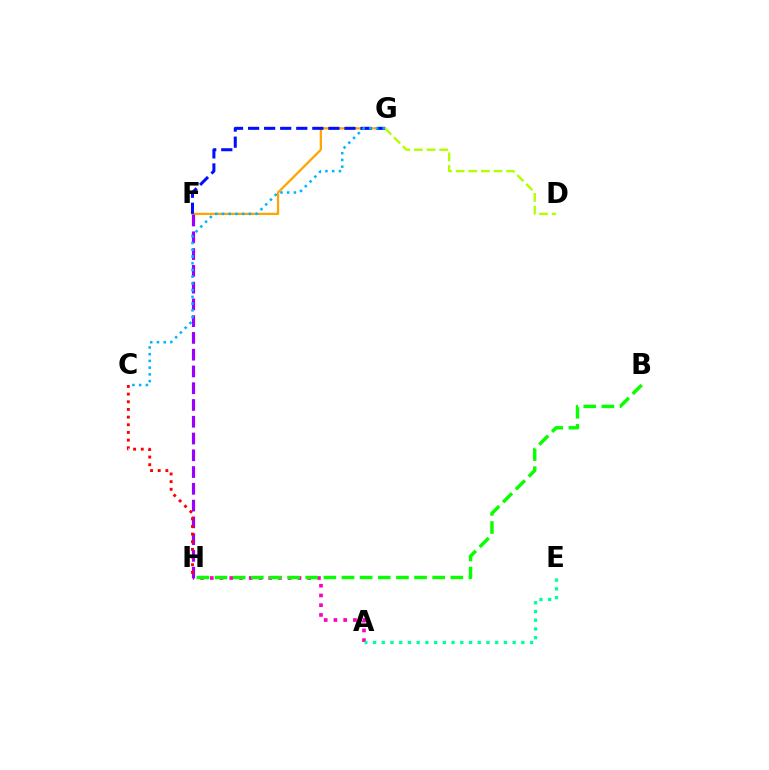{('F', 'G'): [{'color': '#ffa500', 'line_style': 'solid', 'thickness': 1.63}, {'color': '#0010ff', 'line_style': 'dashed', 'thickness': 2.18}], ('A', 'H'): [{'color': '#ff00bd', 'line_style': 'dotted', 'thickness': 2.65}], ('B', 'H'): [{'color': '#08ff00', 'line_style': 'dashed', 'thickness': 2.46}], ('A', 'E'): [{'color': '#00ff9d', 'line_style': 'dotted', 'thickness': 2.37}], ('F', 'H'): [{'color': '#9b00ff', 'line_style': 'dashed', 'thickness': 2.28}], ('D', 'G'): [{'color': '#b3ff00', 'line_style': 'dashed', 'thickness': 1.72}], ('C', 'H'): [{'color': '#ff0000', 'line_style': 'dotted', 'thickness': 2.08}], ('C', 'G'): [{'color': '#00b5ff', 'line_style': 'dotted', 'thickness': 1.83}]}